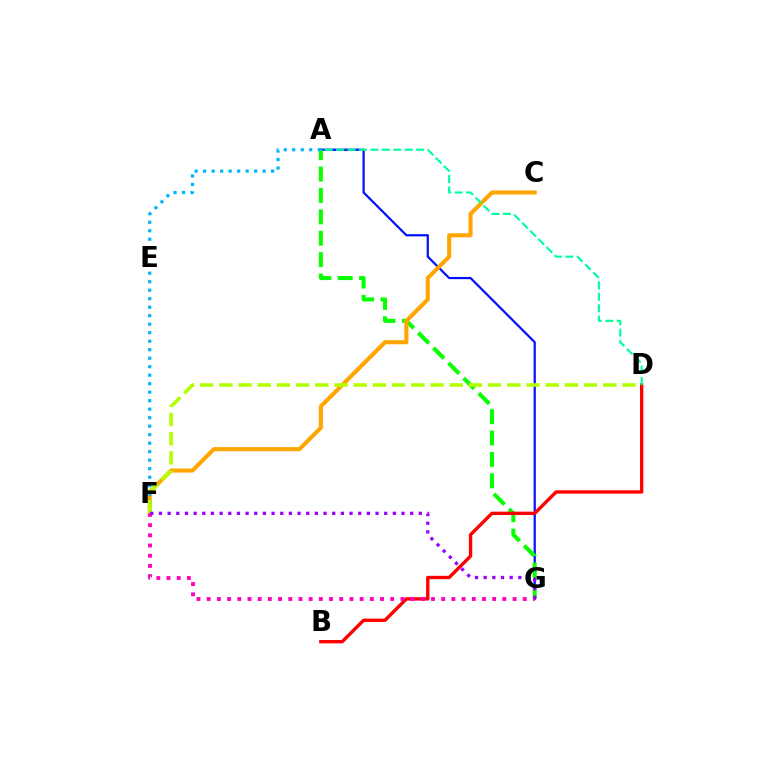{('A', 'G'): [{'color': '#0010ff', 'line_style': 'solid', 'thickness': 1.59}, {'color': '#08ff00', 'line_style': 'dashed', 'thickness': 2.91}], ('C', 'F'): [{'color': '#ffa500', 'line_style': 'solid', 'thickness': 2.93}], ('B', 'D'): [{'color': '#ff0000', 'line_style': 'solid', 'thickness': 2.42}], ('F', 'G'): [{'color': '#ff00bd', 'line_style': 'dotted', 'thickness': 2.77}, {'color': '#9b00ff', 'line_style': 'dotted', 'thickness': 2.35}], ('A', 'F'): [{'color': '#00b5ff', 'line_style': 'dotted', 'thickness': 2.31}], ('D', 'F'): [{'color': '#b3ff00', 'line_style': 'dashed', 'thickness': 2.61}], ('A', 'D'): [{'color': '#00ff9d', 'line_style': 'dashed', 'thickness': 1.55}]}